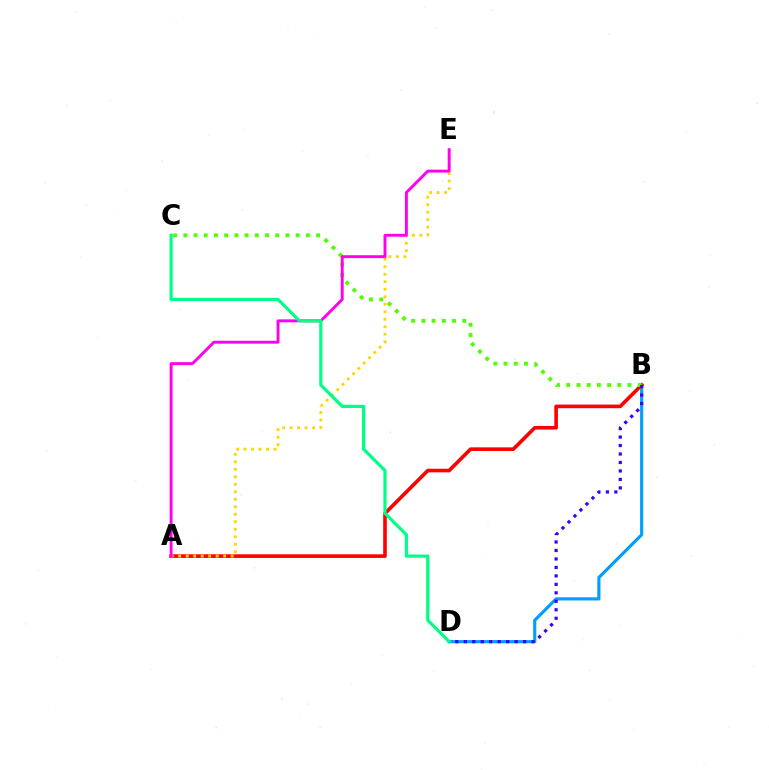{('B', 'D'): [{'color': '#009eff', 'line_style': 'solid', 'thickness': 2.27}, {'color': '#3700ff', 'line_style': 'dotted', 'thickness': 2.3}], ('A', 'B'): [{'color': '#ff0000', 'line_style': 'solid', 'thickness': 2.61}], ('B', 'C'): [{'color': '#4fff00', 'line_style': 'dotted', 'thickness': 2.78}], ('A', 'E'): [{'color': '#ffd500', 'line_style': 'dotted', 'thickness': 2.04}, {'color': '#ff00ed', 'line_style': 'solid', 'thickness': 2.1}], ('C', 'D'): [{'color': '#00ff86', 'line_style': 'solid', 'thickness': 2.3}]}